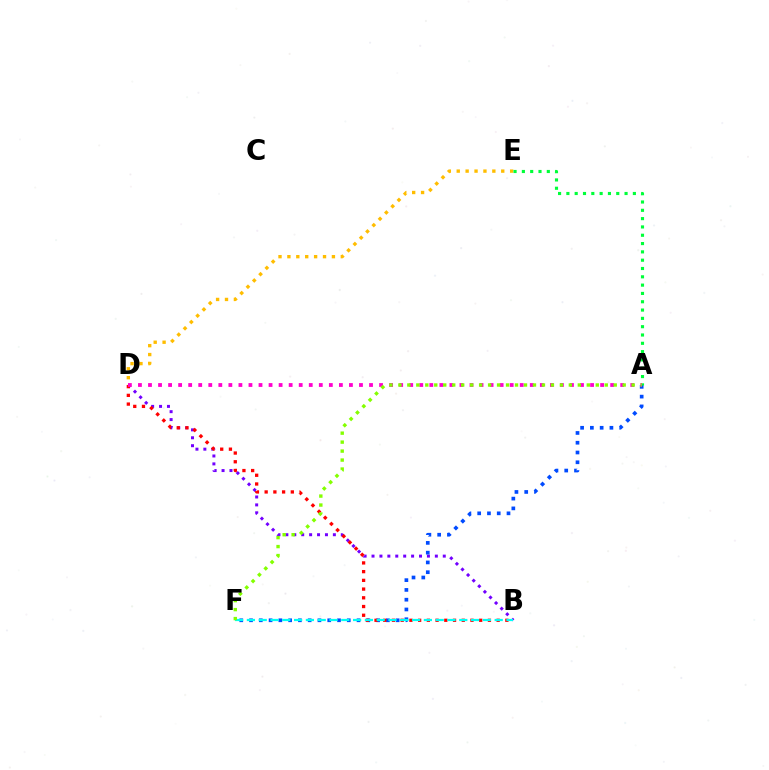{('D', 'E'): [{'color': '#ffbd00', 'line_style': 'dotted', 'thickness': 2.42}], ('B', 'D'): [{'color': '#7200ff', 'line_style': 'dotted', 'thickness': 2.15}, {'color': '#ff0000', 'line_style': 'dotted', 'thickness': 2.37}], ('A', 'F'): [{'color': '#004bff', 'line_style': 'dotted', 'thickness': 2.66}, {'color': '#84ff00', 'line_style': 'dotted', 'thickness': 2.44}], ('A', 'E'): [{'color': '#00ff39', 'line_style': 'dotted', 'thickness': 2.26}], ('B', 'F'): [{'color': '#00fff6', 'line_style': 'dashed', 'thickness': 1.6}], ('A', 'D'): [{'color': '#ff00cf', 'line_style': 'dotted', 'thickness': 2.73}]}